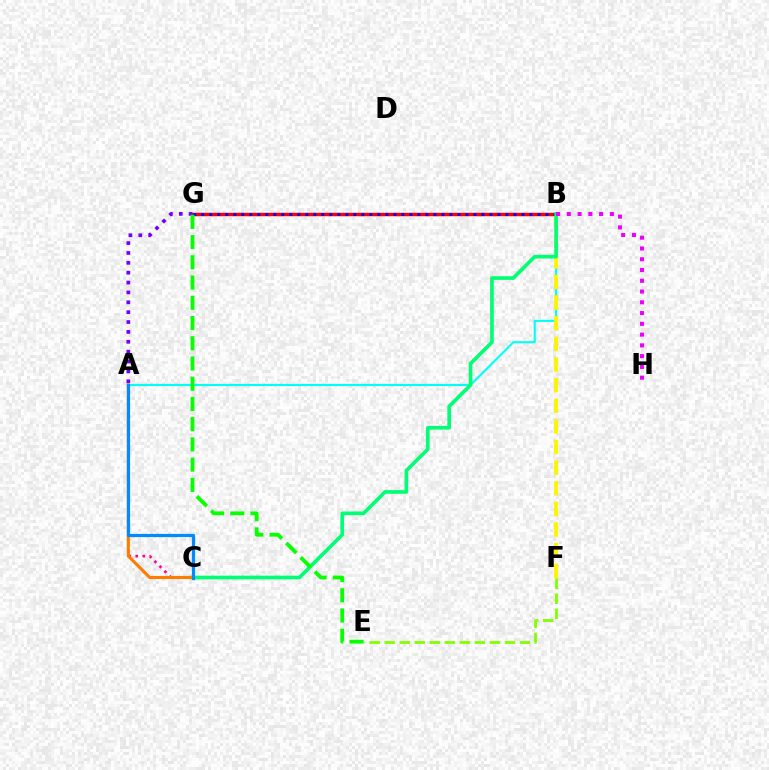{('A', 'C'): [{'color': '#ff0094', 'line_style': 'dotted', 'thickness': 1.91}, {'color': '#ff7c00', 'line_style': 'solid', 'thickness': 2.23}, {'color': '#008cff', 'line_style': 'solid', 'thickness': 2.3}], ('A', 'B'): [{'color': '#00fff6', 'line_style': 'solid', 'thickness': 1.52}], ('B', 'F'): [{'color': '#fcf500', 'line_style': 'dashed', 'thickness': 2.8}], ('B', 'G'): [{'color': '#ff0000', 'line_style': 'solid', 'thickness': 2.48}, {'color': '#0010ff', 'line_style': 'dotted', 'thickness': 2.18}], ('B', 'C'): [{'color': '#00ff74', 'line_style': 'solid', 'thickness': 2.64}], ('E', 'F'): [{'color': '#84ff00', 'line_style': 'dashed', 'thickness': 2.04}], ('B', 'H'): [{'color': '#ee00ff', 'line_style': 'dotted', 'thickness': 2.93}], ('A', 'G'): [{'color': '#7200ff', 'line_style': 'dotted', 'thickness': 2.68}], ('E', 'G'): [{'color': '#08ff00', 'line_style': 'dashed', 'thickness': 2.75}]}